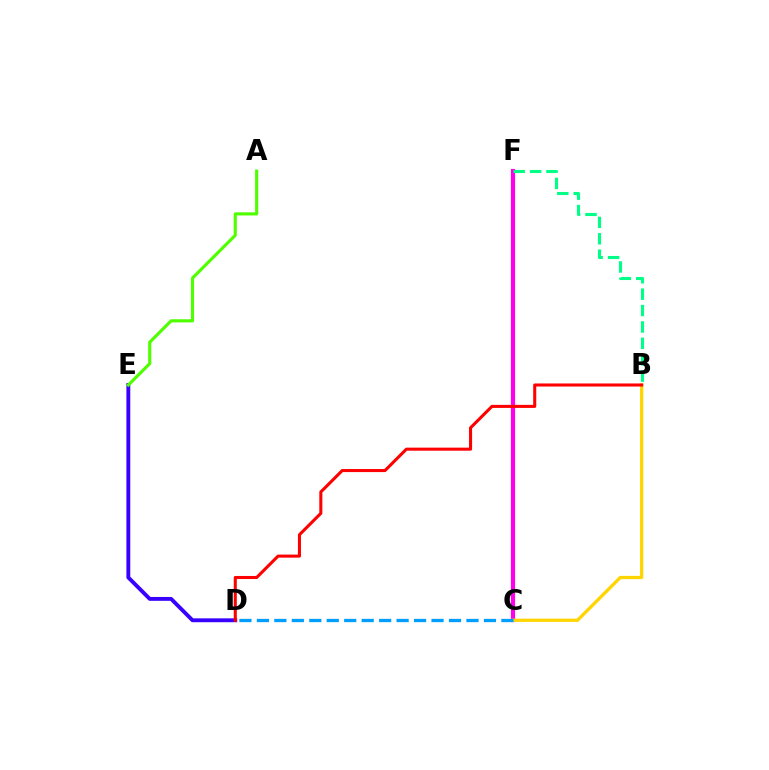{('D', 'E'): [{'color': '#3700ff', 'line_style': 'solid', 'thickness': 2.78}], ('C', 'F'): [{'color': '#ff00ed', 'line_style': 'solid', 'thickness': 2.99}], ('B', 'C'): [{'color': '#ffd500', 'line_style': 'solid', 'thickness': 2.35}], ('B', 'D'): [{'color': '#ff0000', 'line_style': 'solid', 'thickness': 2.2}], ('B', 'F'): [{'color': '#00ff86', 'line_style': 'dashed', 'thickness': 2.23}], ('A', 'E'): [{'color': '#4fff00', 'line_style': 'solid', 'thickness': 2.25}], ('C', 'D'): [{'color': '#009eff', 'line_style': 'dashed', 'thickness': 2.37}]}